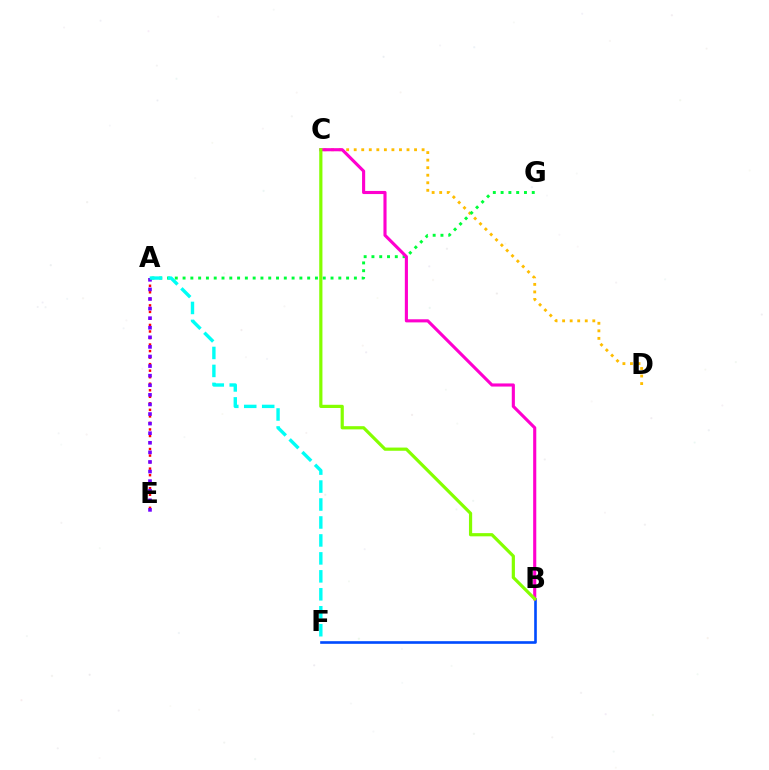{('C', 'D'): [{'color': '#ffbd00', 'line_style': 'dotted', 'thickness': 2.05}], ('A', 'E'): [{'color': '#ff0000', 'line_style': 'dotted', 'thickness': 1.77}, {'color': '#7200ff', 'line_style': 'dotted', 'thickness': 2.6}], ('A', 'G'): [{'color': '#00ff39', 'line_style': 'dotted', 'thickness': 2.12}], ('B', 'F'): [{'color': '#004bff', 'line_style': 'solid', 'thickness': 1.89}], ('B', 'C'): [{'color': '#ff00cf', 'line_style': 'solid', 'thickness': 2.24}, {'color': '#84ff00', 'line_style': 'solid', 'thickness': 2.3}], ('A', 'F'): [{'color': '#00fff6', 'line_style': 'dashed', 'thickness': 2.44}]}